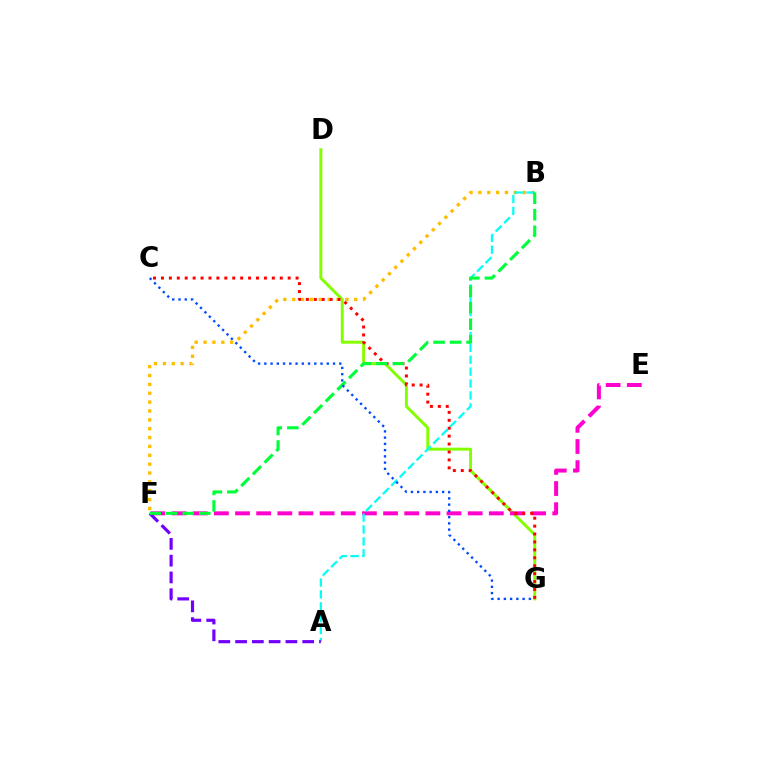{('B', 'F'): [{'color': '#ffbd00', 'line_style': 'dotted', 'thickness': 2.41}, {'color': '#00ff39', 'line_style': 'dashed', 'thickness': 2.24}], ('D', 'G'): [{'color': '#84ff00', 'line_style': 'solid', 'thickness': 2.13}], ('E', 'F'): [{'color': '#ff00cf', 'line_style': 'dashed', 'thickness': 2.87}], ('A', 'B'): [{'color': '#00fff6', 'line_style': 'dashed', 'thickness': 1.62}], ('A', 'F'): [{'color': '#7200ff', 'line_style': 'dashed', 'thickness': 2.28}], ('C', 'G'): [{'color': '#ff0000', 'line_style': 'dotted', 'thickness': 2.15}, {'color': '#004bff', 'line_style': 'dotted', 'thickness': 1.7}]}